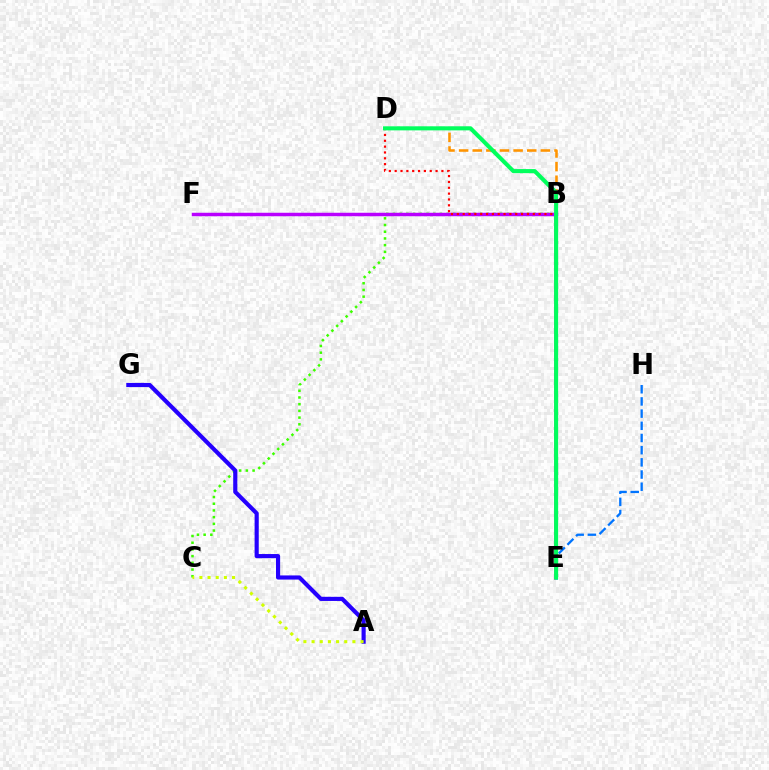{('B', 'E'): [{'color': '#ff00ac', 'line_style': 'solid', 'thickness': 2.59}, {'color': '#00fff6', 'line_style': 'solid', 'thickness': 1.84}], ('B', 'D'): [{'color': '#ff9400', 'line_style': 'dashed', 'thickness': 1.85}, {'color': '#ff0000', 'line_style': 'dotted', 'thickness': 1.59}], ('B', 'C'): [{'color': '#3dff00', 'line_style': 'dotted', 'thickness': 1.82}], ('E', 'H'): [{'color': '#0074ff', 'line_style': 'dashed', 'thickness': 1.66}], ('B', 'F'): [{'color': '#b900ff', 'line_style': 'solid', 'thickness': 2.5}], ('A', 'G'): [{'color': '#2500ff', 'line_style': 'solid', 'thickness': 2.99}], ('A', 'C'): [{'color': '#d1ff00', 'line_style': 'dotted', 'thickness': 2.22}], ('D', 'E'): [{'color': '#00ff5c', 'line_style': 'solid', 'thickness': 2.93}]}